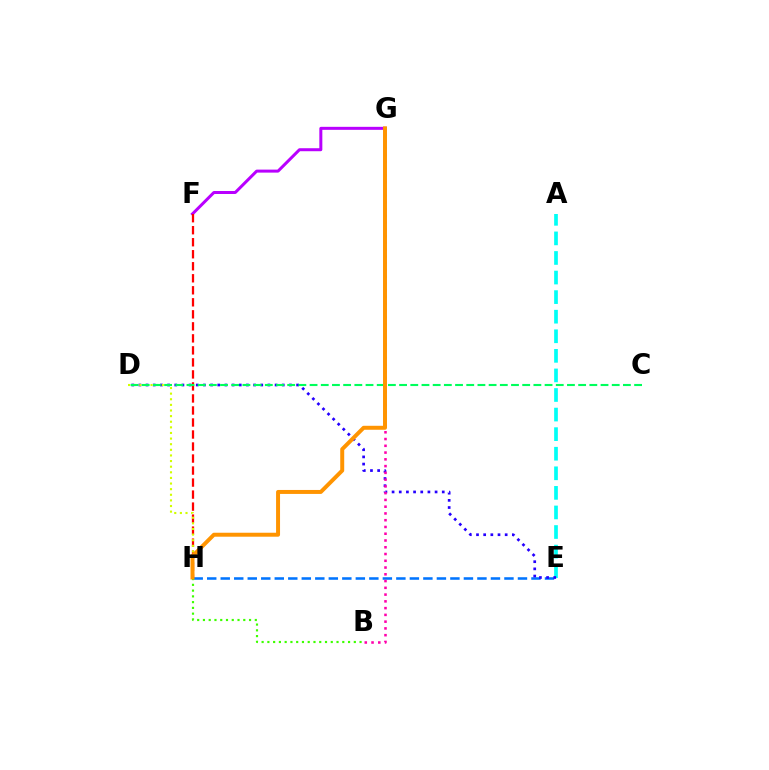{('E', 'H'): [{'color': '#0074ff', 'line_style': 'dashed', 'thickness': 1.84}], ('A', 'E'): [{'color': '#00fff6', 'line_style': 'dashed', 'thickness': 2.66}], ('F', 'G'): [{'color': '#b900ff', 'line_style': 'solid', 'thickness': 2.16}], ('B', 'H'): [{'color': '#3dff00', 'line_style': 'dotted', 'thickness': 1.57}], ('D', 'E'): [{'color': '#2500ff', 'line_style': 'dotted', 'thickness': 1.95}], ('F', 'H'): [{'color': '#ff0000', 'line_style': 'dashed', 'thickness': 1.63}], ('D', 'H'): [{'color': '#d1ff00', 'line_style': 'dotted', 'thickness': 1.53}], ('C', 'D'): [{'color': '#00ff5c', 'line_style': 'dashed', 'thickness': 1.52}], ('B', 'G'): [{'color': '#ff00ac', 'line_style': 'dotted', 'thickness': 1.84}], ('G', 'H'): [{'color': '#ff9400', 'line_style': 'solid', 'thickness': 2.86}]}